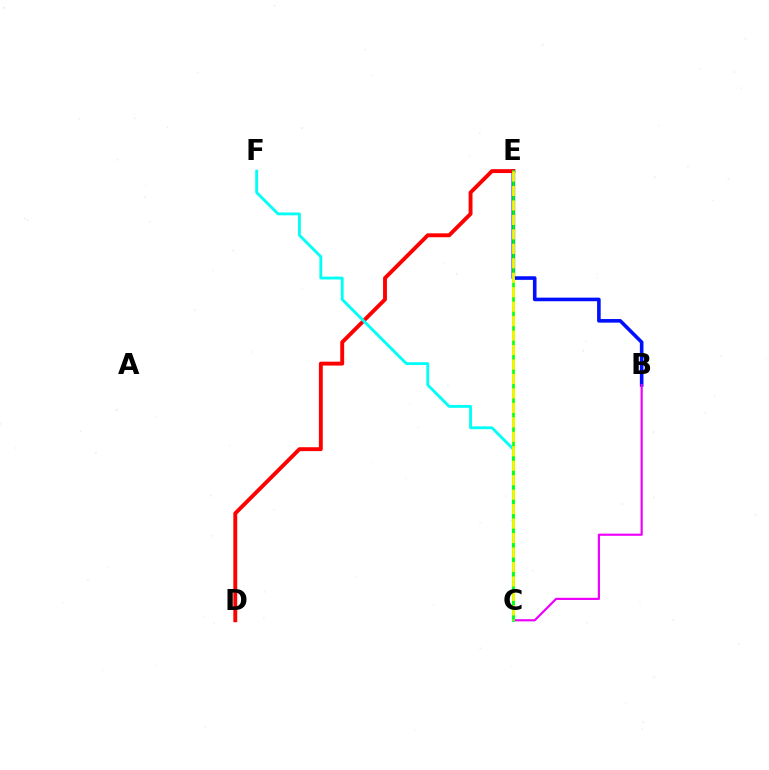{('B', 'E'): [{'color': '#0010ff', 'line_style': 'solid', 'thickness': 2.59}], ('B', 'C'): [{'color': '#ee00ff', 'line_style': 'solid', 'thickness': 1.57}], ('D', 'E'): [{'color': '#ff0000', 'line_style': 'solid', 'thickness': 2.8}], ('C', 'F'): [{'color': '#00fff6', 'line_style': 'solid', 'thickness': 2.05}], ('C', 'E'): [{'color': '#08ff00', 'line_style': 'solid', 'thickness': 1.86}, {'color': '#fcf500', 'line_style': 'dashed', 'thickness': 1.96}]}